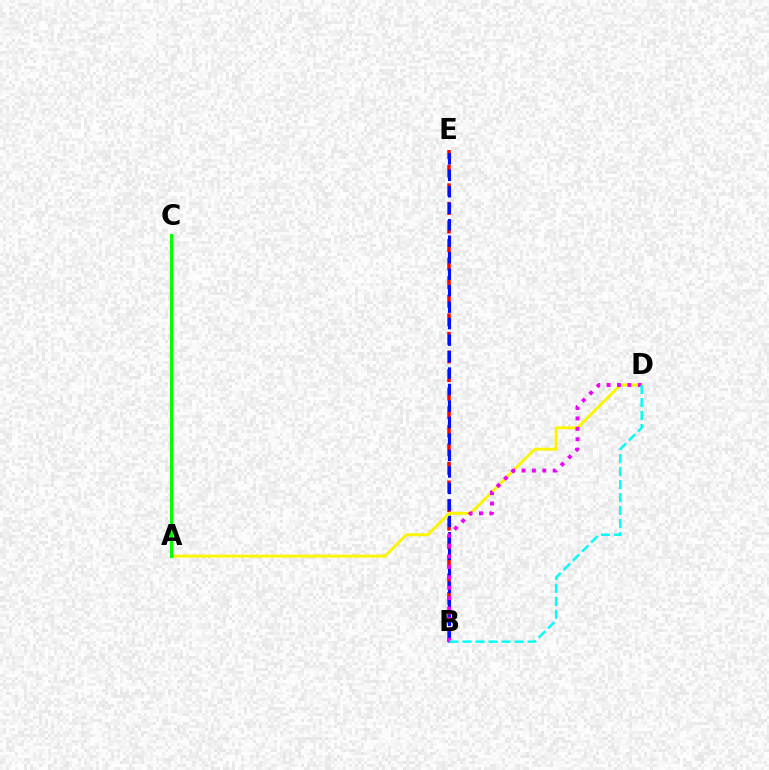{('B', 'E'): [{'color': '#ff0000', 'line_style': 'dashed', 'thickness': 2.52}, {'color': '#0010ff', 'line_style': 'dashed', 'thickness': 2.24}], ('A', 'D'): [{'color': '#fcf500', 'line_style': 'solid', 'thickness': 2.09}], ('B', 'D'): [{'color': '#ee00ff', 'line_style': 'dotted', 'thickness': 2.83}, {'color': '#00fff6', 'line_style': 'dashed', 'thickness': 1.76}], ('A', 'C'): [{'color': '#08ff00', 'line_style': 'solid', 'thickness': 2.24}]}